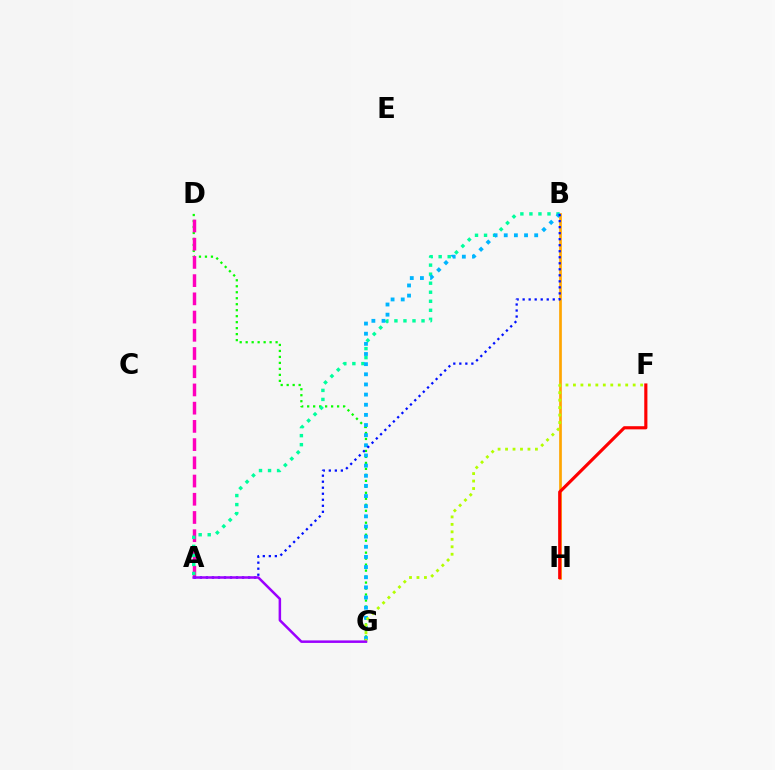{('B', 'H'): [{'color': '#ffa500', 'line_style': 'solid', 'thickness': 1.94}], ('D', 'G'): [{'color': '#08ff00', 'line_style': 'dotted', 'thickness': 1.63}], ('A', 'D'): [{'color': '#ff00bd', 'line_style': 'dashed', 'thickness': 2.48}], ('A', 'B'): [{'color': '#00ff9d', 'line_style': 'dotted', 'thickness': 2.45}, {'color': '#0010ff', 'line_style': 'dotted', 'thickness': 1.64}], ('B', 'G'): [{'color': '#00b5ff', 'line_style': 'dotted', 'thickness': 2.76}], ('F', 'G'): [{'color': '#b3ff00', 'line_style': 'dotted', 'thickness': 2.03}], ('A', 'G'): [{'color': '#9b00ff', 'line_style': 'solid', 'thickness': 1.81}], ('F', 'H'): [{'color': '#ff0000', 'line_style': 'solid', 'thickness': 2.27}]}